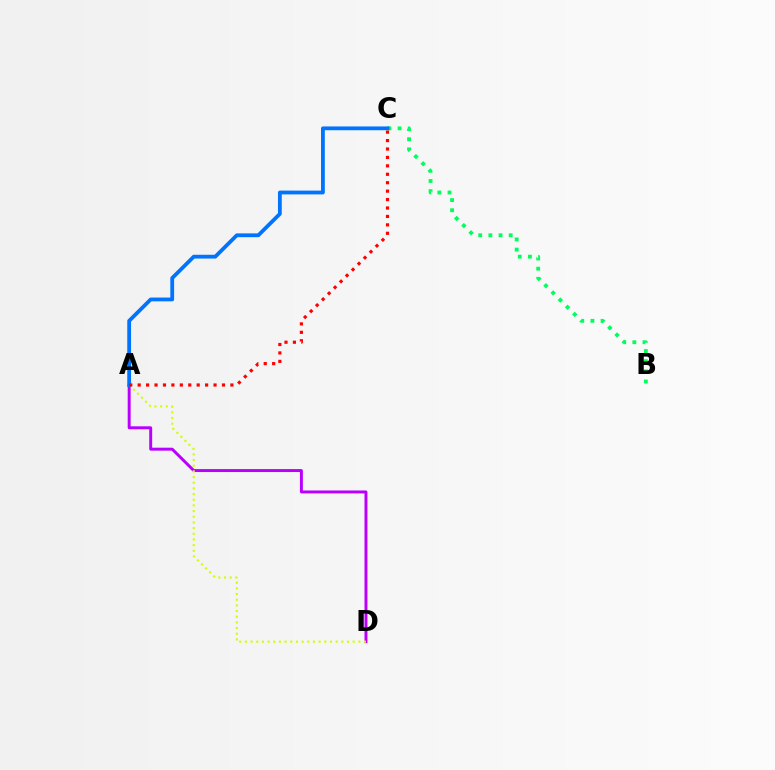{('A', 'D'): [{'color': '#b900ff', 'line_style': 'solid', 'thickness': 2.13}, {'color': '#d1ff00', 'line_style': 'dotted', 'thickness': 1.54}], ('B', 'C'): [{'color': '#00ff5c', 'line_style': 'dotted', 'thickness': 2.76}], ('A', 'C'): [{'color': '#0074ff', 'line_style': 'solid', 'thickness': 2.74}, {'color': '#ff0000', 'line_style': 'dotted', 'thickness': 2.29}]}